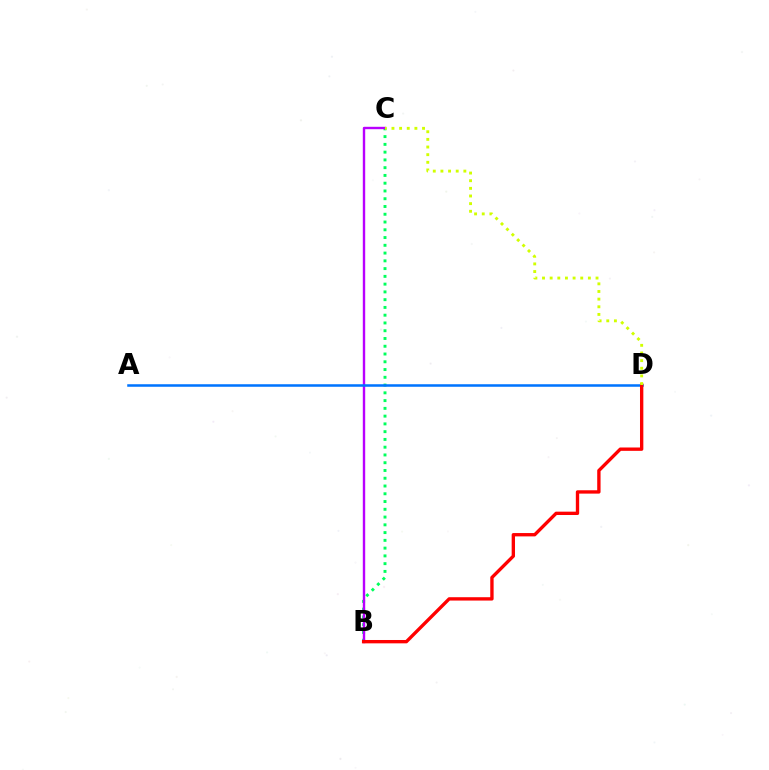{('B', 'C'): [{'color': '#00ff5c', 'line_style': 'dotted', 'thickness': 2.11}, {'color': '#b900ff', 'line_style': 'solid', 'thickness': 1.72}], ('A', 'D'): [{'color': '#0074ff', 'line_style': 'solid', 'thickness': 1.82}], ('B', 'D'): [{'color': '#ff0000', 'line_style': 'solid', 'thickness': 2.41}], ('C', 'D'): [{'color': '#d1ff00', 'line_style': 'dotted', 'thickness': 2.08}]}